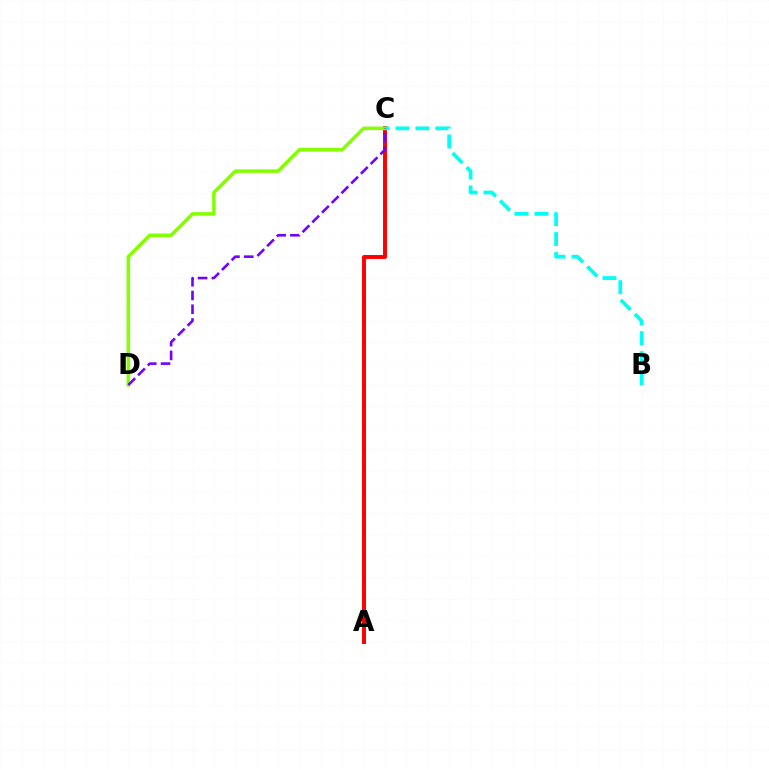{('A', 'C'): [{'color': '#ff0000', 'line_style': 'solid', 'thickness': 2.85}], ('C', 'D'): [{'color': '#84ff00', 'line_style': 'solid', 'thickness': 2.53}, {'color': '#7200ff', 'line_style': 'dashed', 'thickness': 1.87}], ('B', 'C'): [{'color': '#00fff6', 'line_style': 'dashed', 'thickness': 2.71}]}